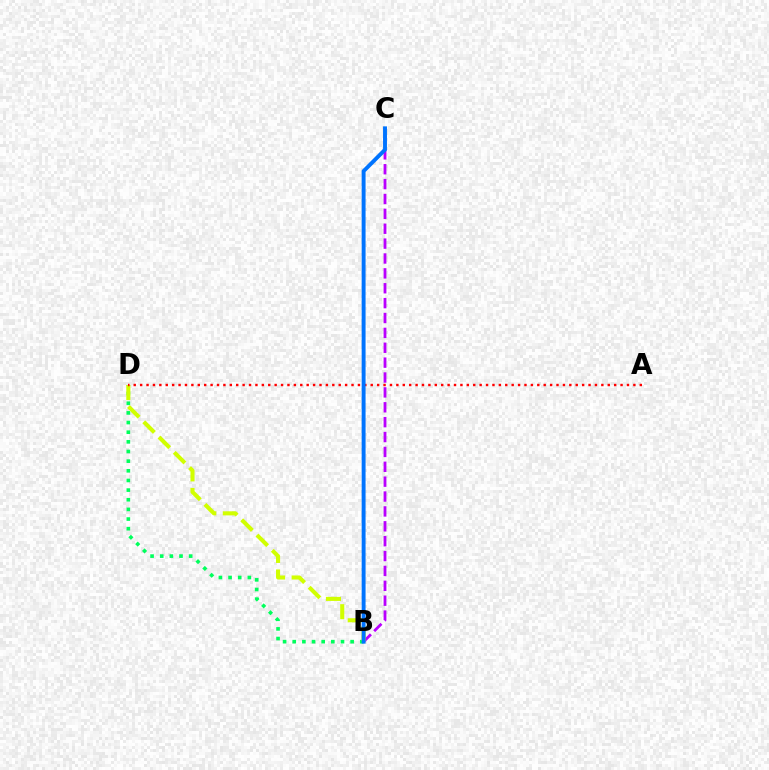{('B', 'C'): [{'color': '#b900ff', 'line_style': 'dashed', 'thickness': 2.02}, {'color': '#0074ff', 'line_style': 'solid', 'thickness': 2.81}], ('B', 'D'): [{'color': '#00ff5c', 'line_style': 'dotted', 'thickness': 2.62}, {'color': '#d1ff00', 'line_style': 'dashed', 'thickness': 2.93}], ('A', 'D'): [{'color': '#ff0000', 'line_style': 'dotted', 'thickness': 1.74}]}